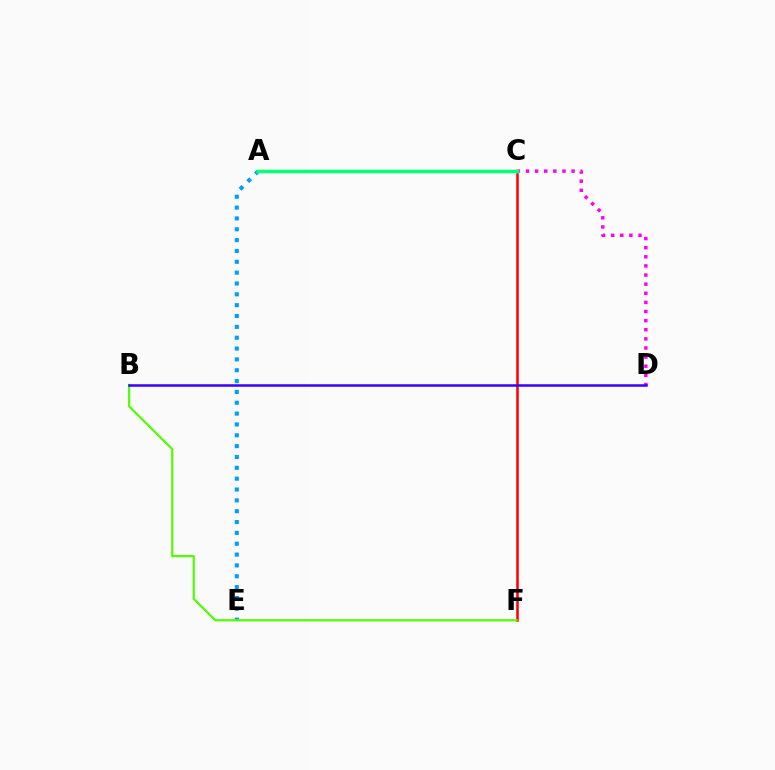{('C', 'D'): [{'color': '#ff00ed', 'line_style': 'dotted', 'thickness': 2.48}], ('C', 'F'): [{'color': '#ff0000', 'line_style': 'solid', 'thickness': 1.82}], ('A', 'E'): [{'color': '#009eff', 'line_style': 'dotted', 'thickness': 2.95}], ('A', 'C'): [{'color': '#ffd500', 'line_style': 'solid', 'thickness': 2.46}, {'color': '#00ff86', 'line_style': 'solid', 'thickness': 2.48}], ('B', 'F'): [{'color': '#4fff00', 'line_style': 'solid', 'thickness': 1.57}], ('B', 'D'): [{'color': '#3700ff', 'line_style': 'solid', 'thickness': 1.8}]}